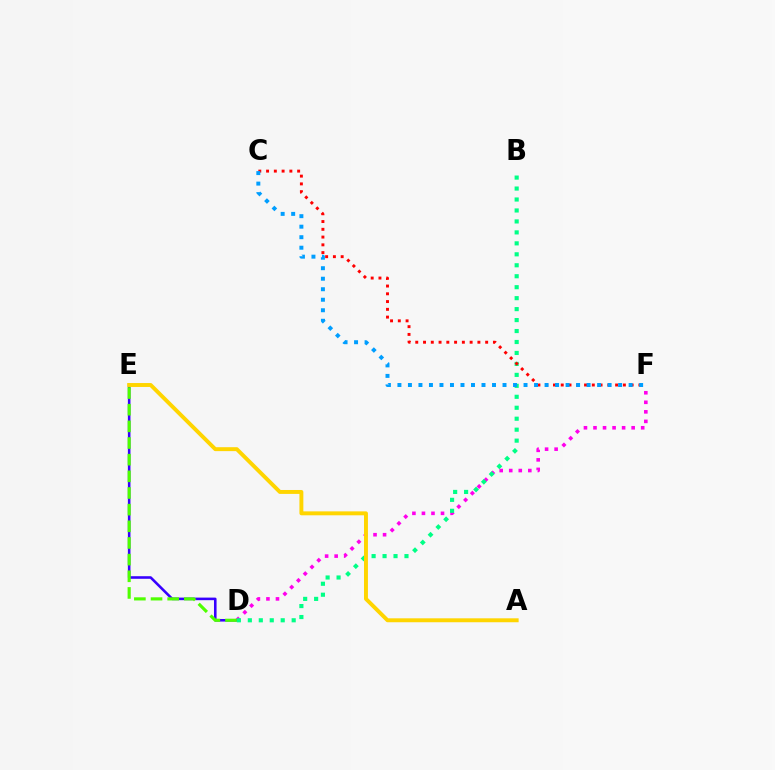{('D', 'E'): [{'color': '#3700ff', 'line_style': 'solid', 'thickness': 1.86}, {'color': '#4fff00', 'line_style': 'dashed', 'thickness': 2.26}], ('D', 'F'): [{'color': '#ff00ed', 'line_style': 'dotted', 'thickness': 2.59}], ('B', 'D'): [{'color': '#00ff86', 'line_style': 'dotted', 'thickness': 2.98}], ('A', 'E'): [{'color': '#ffd500', 'line_style': 'solid', 'thickness': 2.83}], ('C', 'F'): [{'color': '#ff0000', 'line_style': 'dotted', 'thickness': 2.11}, {'color': '#009eff', 'line_style': 'dotted', 'thickness': 2.86}]}